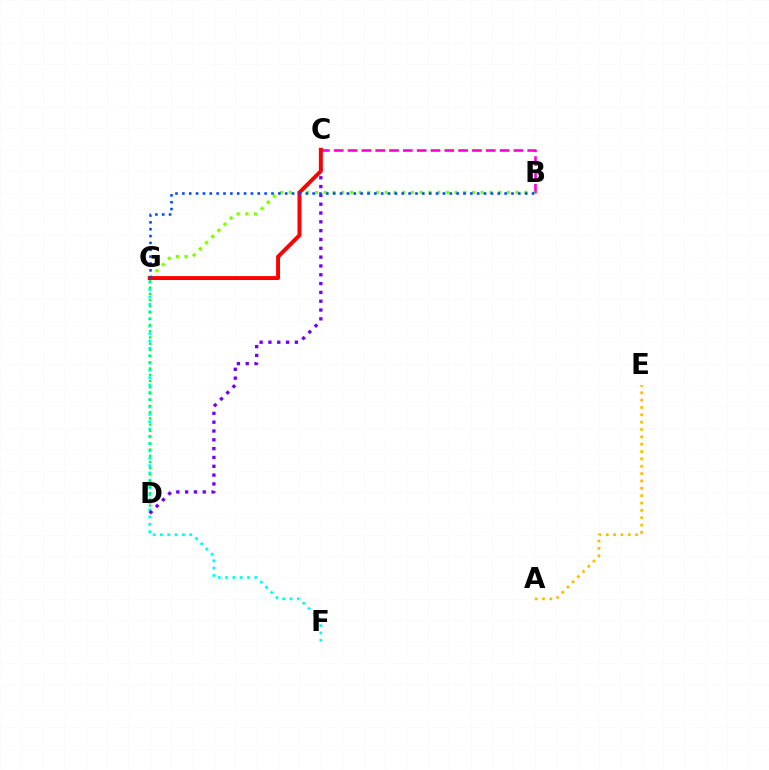{('F', 'G'): [{'color': '#00fff6', 'line_style': 'dotted', 'thickness': 1.99}], ('B', 'C'): [{'color': '#ff00cf', 'line_style': 'dashed', 'thickness': 1.88}], ('A', 'E'): [{'color': '#ffbd00', 'line_style': 'dotted', 'thickness': 2.0}], ('D', 'G'): [{'color': '#00ff39', 'line_style': 'dotted', 'thickness': 1.69}], ('B', 'G'): [{'color': '#84ff00', 'line_style': 'dotted', 'thickness': 2.37}, {'color': '#004bff', 'line_style': 'dotted', 'thickness': 1.86}], ('C', 'D'): [{'color': '#7200ff', 'line_style': 'dotted', 'thickness': 2.4}], ('C', 'G'): [{'color': '#ff0000', 'line_style': 'solid', 'thickness': 2.83}]}